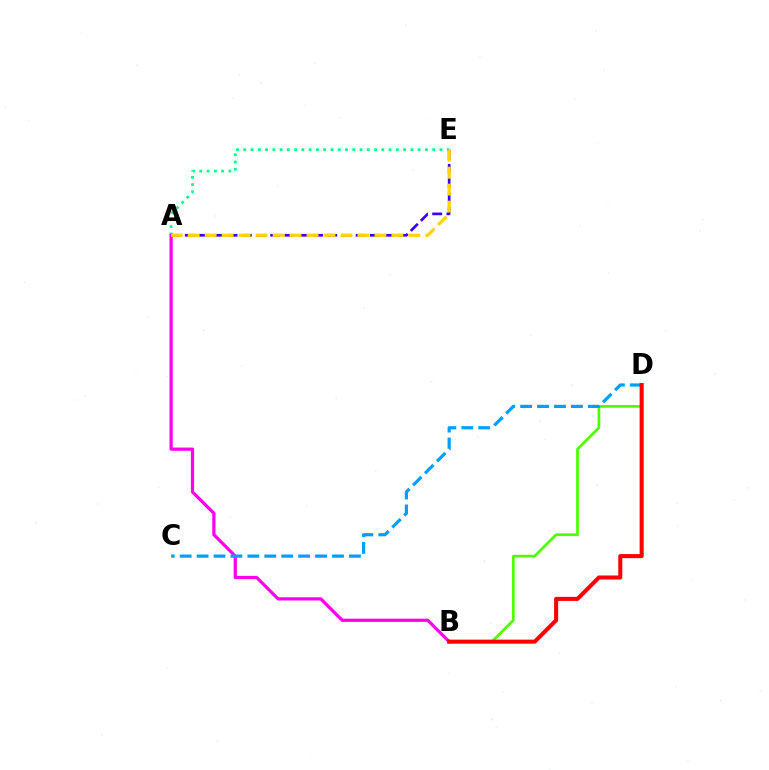{('A', 'E'): [{'color': '#3700ff', 'line_style': 'dashed', 'thickness': 1.93}, {'color': '#00ff86', 'line_style': 'dotted', 'thickness': 1.97}, {'color': '#ffd500', 'line_style': 'dashed', 'thickness': 2.31}], ('A', 'B'): [{'color': '#ff00ed', 'line_style': 'solid', 'thickness': 2.32}], ('B', 'D'): [{'color': '#4fff00', 'line_style': 'solid', 'thickness': 1.95}, {'color': '#ff0000', 'line_style': 'solid', 'thickness': 2.91}], ('C', 'D'): [{'color': '#009eff', 'line_style': 'dashed', 'thickness': 2.3}]}